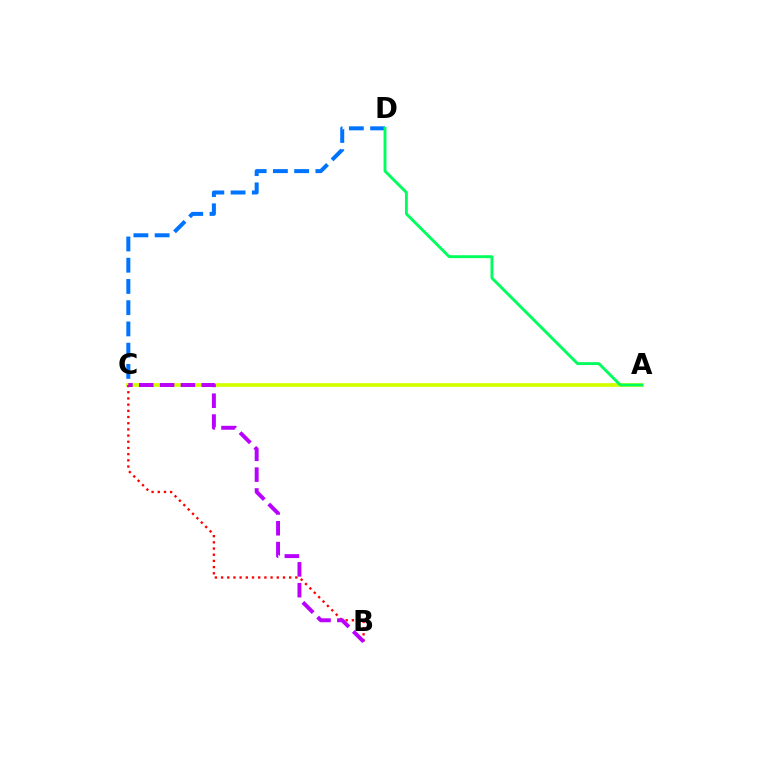{('A', 'C'): [{'color': '#d1ff00', 'line_style': 'solid', 'thickness': 2.66}], ('B', 'C'): [{'color': '#ff0000', 'line_style': 'dotted', 'thickness': 1.68}, {'color': '#b900ff', 'line_style': 'dashed', 'thickness': 2.83}], ('C', 'D'): [{'color': '#0074ff', 'line_style': 'dashed', 'thickness': 2.89}], ('A', 'D'): [{'color': '#00ff5c', 'line_style': 'solid', 'thickness': 2.08}]}